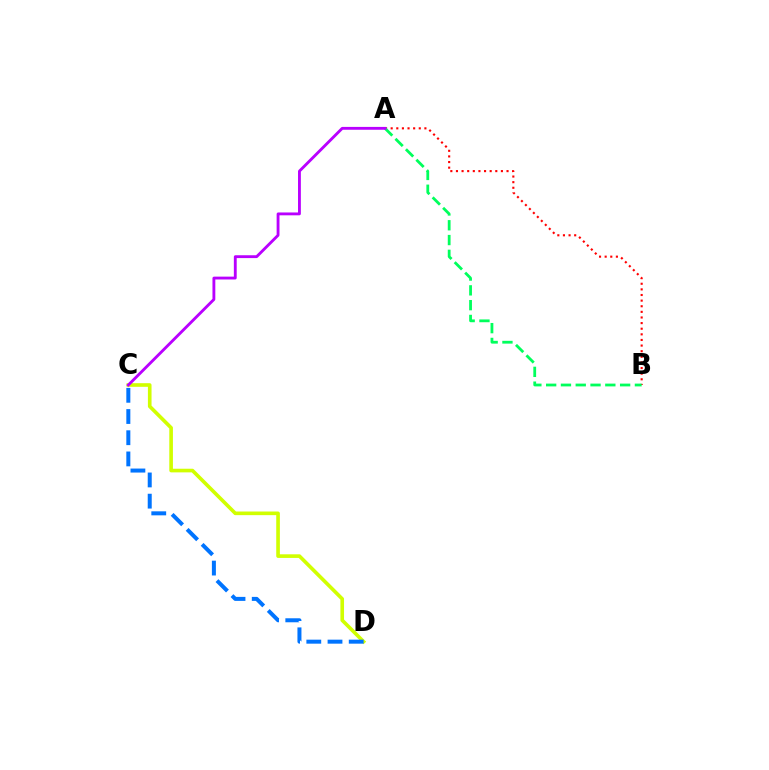{('C', 'D'): [{'color': '#d1ff00', 'line_style': 'solid', 'thickness': 2.62}, {'color': '#0074ff', 'line_style': 'dashed', 'thickness': 2.88}], ('A', 'B'): [{'color': '#ff0000', 'line_style': 'dotted', 'thickness': 1.53}, {'color': '#00ff5c', 'line_style': 'dashed', 'thickness': 2.01}], ('A', 'C'): [{'color': '#b900ff', 'line_style': 'solid', 'thickness': 2.05}]}